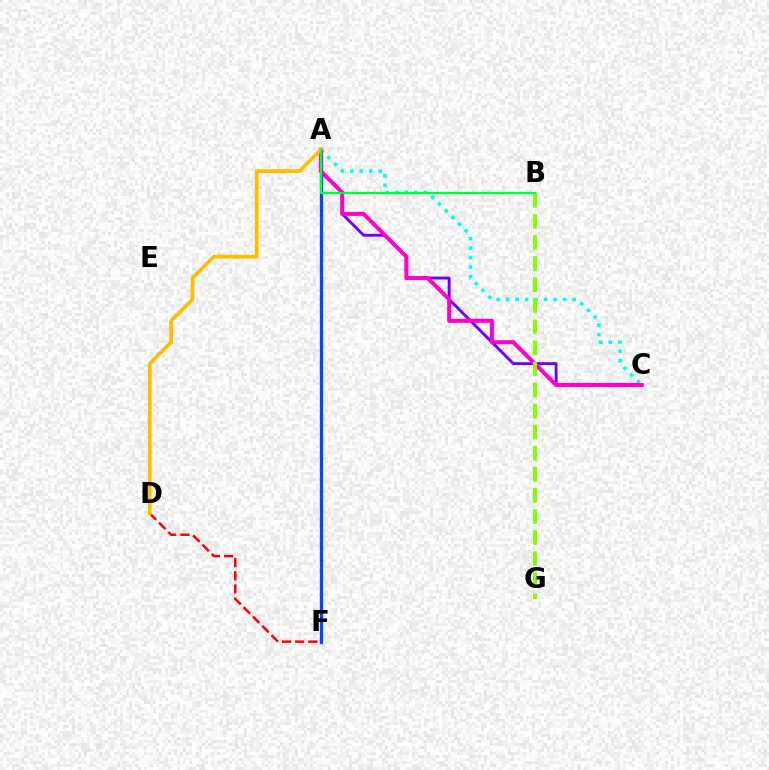{('D', 'F'): [{'color': '#ff0000', 'line_style': 'dashed', 'thickness': 1.79}], ('A', 'C'): [{'color': '#7200ff', 'line_style': 'solid', 'thickness': 2.09}, {'color': '#00fff6', 'line_style': 'dotted', 'thickness': 2.58}, {'color': '#ff00cf', 'line_style': 'solid', 'thickness': 2.89}], ('A', 'F'): [{'color': '#004bff', 'line_style': 'solid', 'thickness': 2.38}], ('A', 'D'): [{'color': '#ffbd00', 'line_style': 'solid', 'thickness': 2.66}], ('B', 'G'): [{'color': '#84ff00', 'line_style': 'dashed', 'thickness': 2.86}], ('A', 'B'): [{'color': '#00ff39', 'line_style': 'solid', 'thickness': 1.62}]}